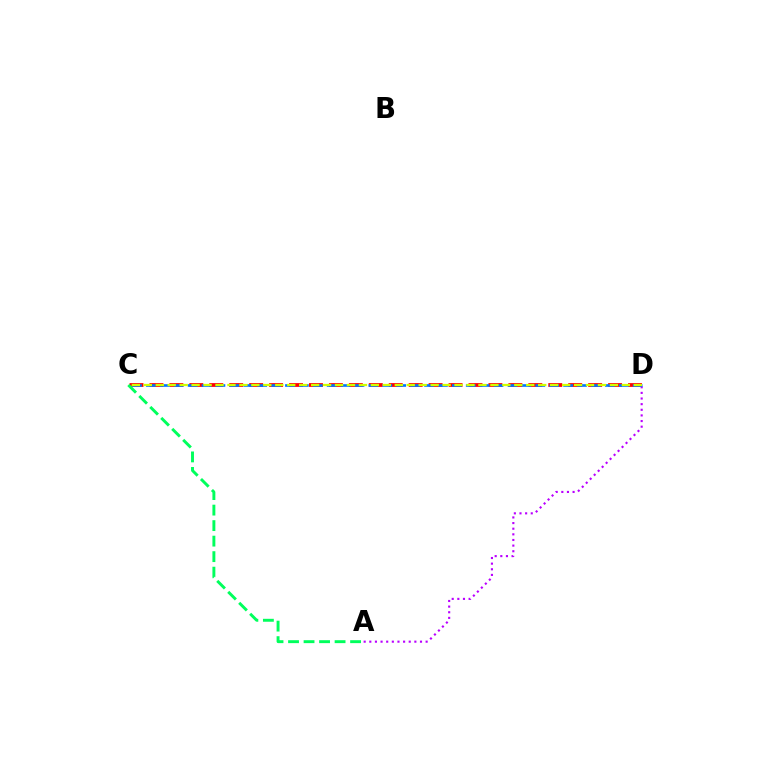{('C', 'D'): [{'color': '#ff0000', 'line_style': 'dashed', 'thickness': 2.71}, {'color': '#0074ff', 'line_style': 'dashed', 'thickness': 1.89}, {'color': '#d1ff00', 'line_style': 'dashed', 'thickness': 1.62}], ('A', 'D'): [{'color': '#b900ff', 'line_style': 'dotted', 'thickness': 1.53}], ('A', 'C'): [{'color': '#00ff5c', 'line_style': 'dashed', 'thickness': 2.11}]}